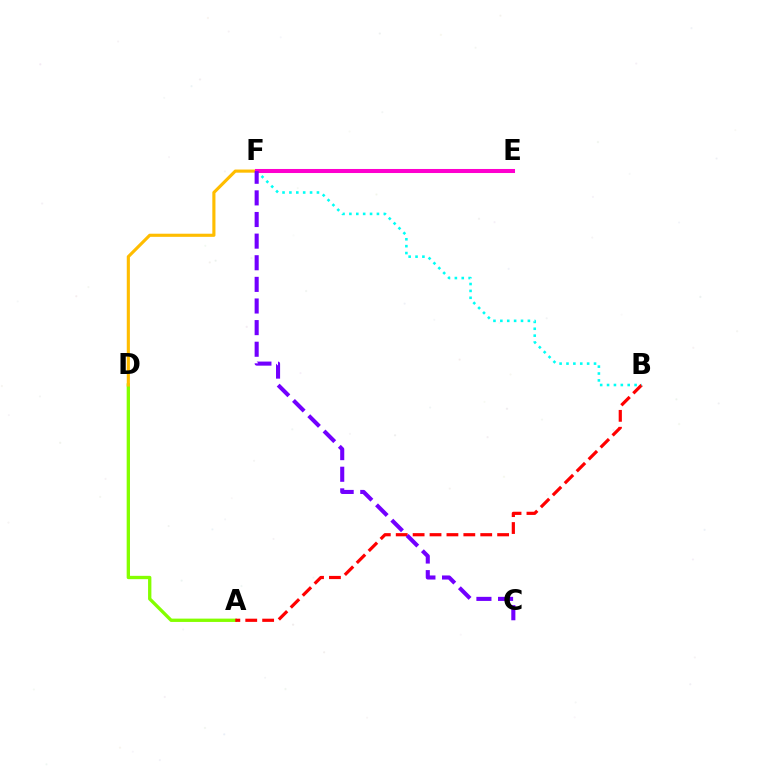{('A', 'D'): [{'color': '#84ff00', 'line_style': 'solid', 'thickness': 2.39}], ('D', 'F'): [{'color': '#ffbd00', 'line_style': 'solid', 'thickness': 2.25}], ('E', 'F'): [{'color': '#004bff', 'line_style': 'dotted', 'thickness': 1.6}, {'color': '#00ff39', 'line_style': 'solid', 'thickness': 1.87}, {'color': '#ff00cf', 'line_style': 'solid', 'thickness': 2.91}], ('A', 'B'): [{'color': '#ff0000', 'line_style': 'dashed', 'thickness': 2.3}], ('B', 'F'): [{'color': '#00fff6', 'line_style': 'dotted', 'thickness': 1.87}], ('C', 'F'): [{'color': '#7200ff', 'line_style': 'dashed', 'thickness': 2.94}]}